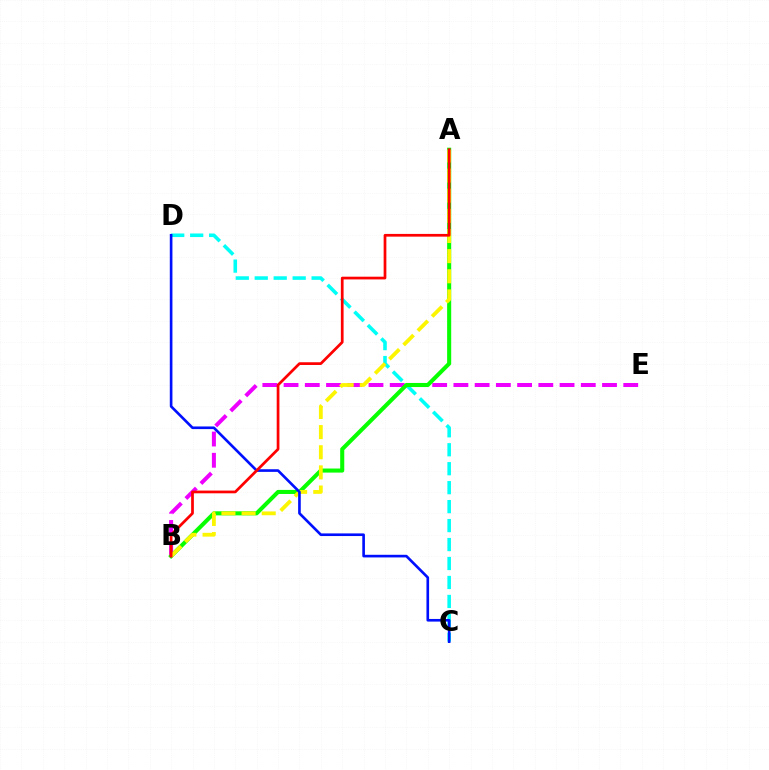{('B', 'E'): [{'color': '#ee00ff', 'line_style': 'dashed', 'thickness': 2.88}], ('C', 'D'): [{'color': '#00fff6', 'line_style': 'dashed', 'thickness': 2.58}, {'color': '#0010ff', 'line_style': 'solid', 'thickness': 1.9}], ('A', 'B'): [{'color': '#08ff00', 'line_style': 'solid', 'thickness': 2.93}, {'color': '#fcf500', 'line_style': 'dashed', 'thickness': 2.74}, {'color': '#ff0000', 'line_style': 'solid', 'thickness': 1.96}]}